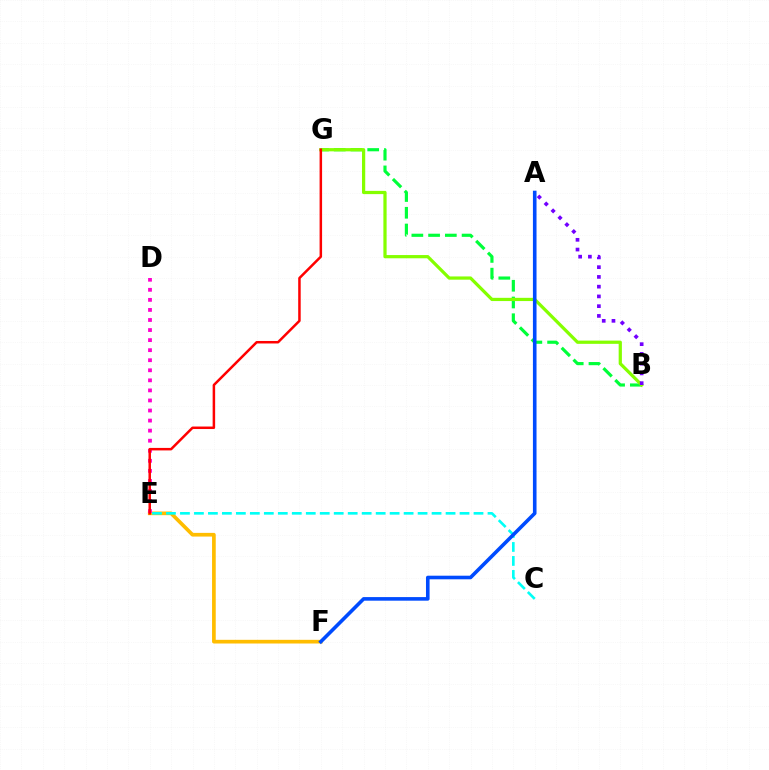{('E', 'F'): [{'color': '#ffbd00', 'line_style': 'solid', 'thickness': 2.65}], ('B', 'G'): [{'color': '#00ff39', 'line_style': 'dashed', 'thickness': 2.27}, {'color': '#84ff00', 'line_style': 'solid', 'thickness': 2.33}], ('D', 'E'): [{'color': '#ff00cf', 'line_style': 'dotted', 'thickness': 2.73}], ('A', 'B'): [{'color': '#7200ff', 'line_style': 'dotted', 'thickness': 2.65}], ('E', 'G'): [{'color': '#ff0000', 'line_style': 'solid', 'thickness': 1.8}], ('C', 'E'): [{'color': '#00fff6', 'line_style': 'dashed', 'thickness': 1.9}], ('A', 'F'): [{'color': '#004bff', 'line_style': 'solid', 'thickness': 2.59}]}